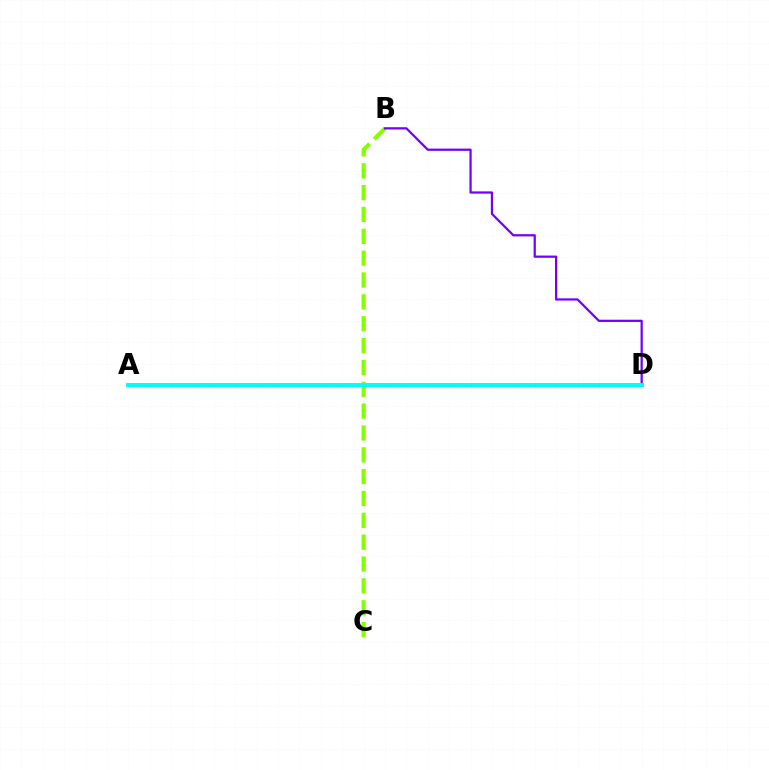{('B', 'C'): [{'color': '#84ff00', 'line_style': 'dashed', 'thickness': 2.97}], ('B', 'D'): [{'color': '#7200ff', 'line_style': 'solid', 'thickness': 1.61}], ('A', 'D'): [{'color': '#ff0000', 'line_style': 'solid', 'thickness': 2.27}, {'color': '#00fff6', 'line_style': 'solid', 'thickness': 2.81}]}